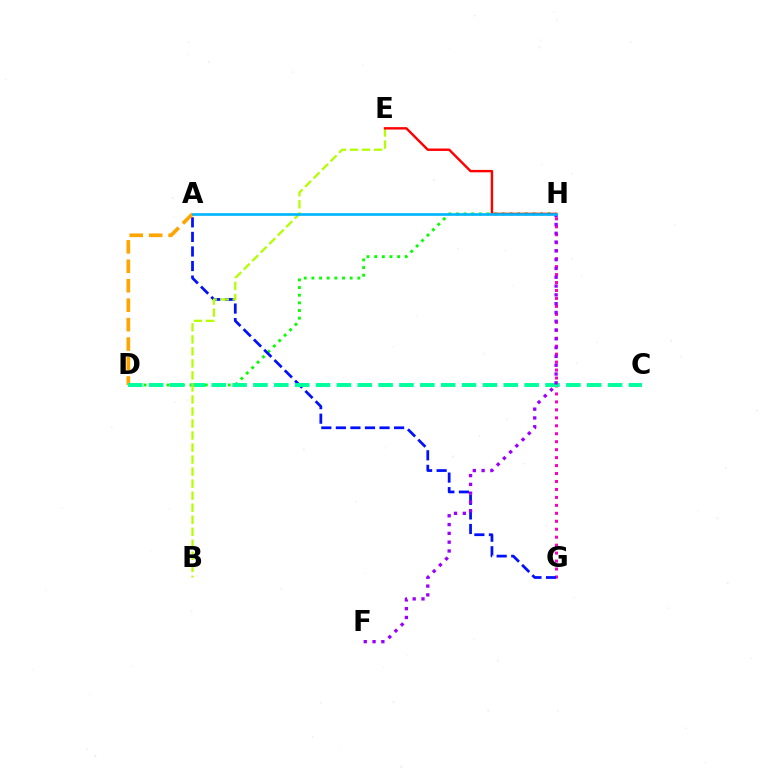{('G', 'H'): [{'color': '#ff00bd', 'line_style': 'dotted', 'thickness': 2.16}], ('D', 'H'): [{'color': '#08ff00', 'line_style': 'dotted', 'thickness': 2.08}], ('A', 'G'): [{'color': '#0010ff', 'line_style': 'dashed', 'thickness': 1.98}], ('A', 'D'): [{'color': '#ffa500', 'line_style': 'dashed', 'thickness': 2.64}], ('C', 'D'): [{'color': '#00ff9d', 'line_style': 'dashed', 'thickness': 2.83}], ('B', 'E'): [{'color': '#b3ff00', 'line_style': 'dashed', 'thickness': 1.63}], ('E', 'H'): [{'color': '#ff0000', 'line_style': 'solid', 'thickness': 1.73}], ('F', 'H'): [{'color': '#9b00ff', 'line_style': 'dotted', 'thickness': 2.39}], ('A', 'H'): [{'color': '#00b5ff', 'line_style': 'solid', 'thickness': 1.91}]}